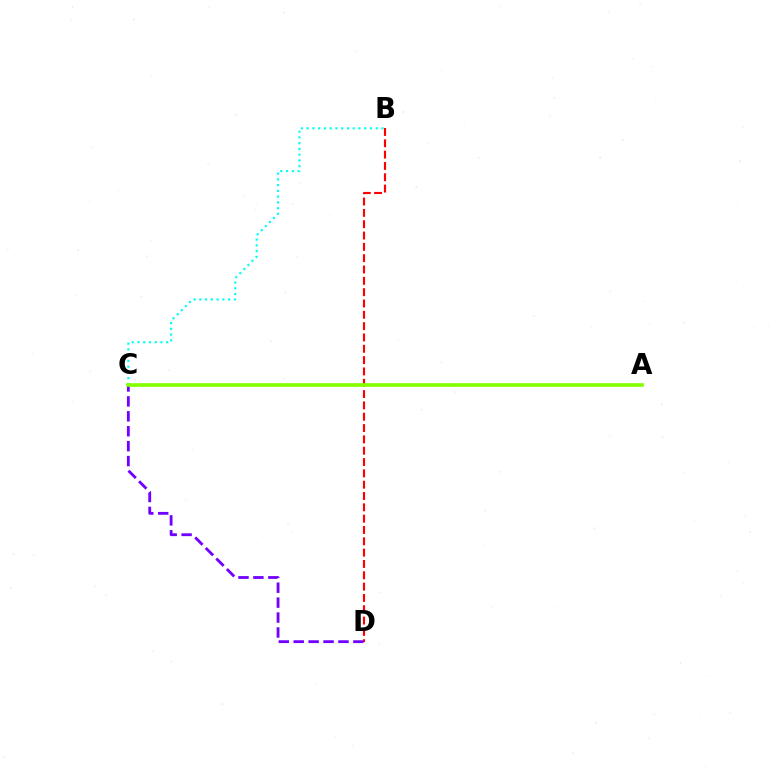{('B', 'D'): [{'color': '#ff0000', 'line_style': 'dashed', 'thickness': 1.54}], ('B', 'C'): [{'color': '#00fff6', 'line_style': 'dotted', 'thickness': 1.56}], ('C', 'D'): [{'color': '#7200ff', 'line_style': 'dashed', 'thickness': 2.03}], ('A', 'C'): [{'color': '#84ff00', 'line_style': 'solid', 'thickness': 2.63}]}